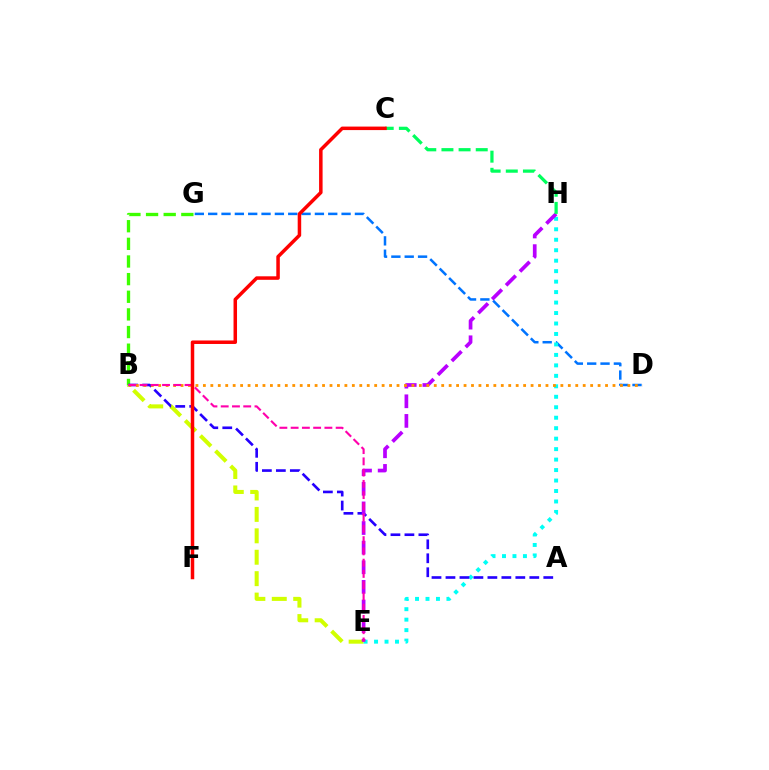{('B', 'E'): [{'color': '#d1ff00', 'line_style': 'dashed', 'thickness': 2.91}, {'color': '#ff00ac', 'line_style': 'dashed', 'thickness': 1.53}], ('B', 'G'): [{'color': '#3dff00', 'line_style': 'dashed', 'thickness': 2.4}], ('D', 'G'): [{'color': '#0074ff', 'line_style': 'dashed', 'thickness': 1.81}], ('E', 'H'): [{'color': '#00fff6', 'line_style': 'dotted', 'thickness': 2.84}, {'color': '#b900ff', 'line_style': 'dashed', 'thickness': 2.67}], ('A', 'B'): [{'color': '#2500ff', 'line_style': 'dashed', 'thickness': 1.9}], ('B', 'D'): [{'color': '#ff9400', 'line_style': 'dotted', 'thickness': 2.02}], ('C', 'H'): [{'color': '#00ff5c', 'line_style': 'dashed', 'thickness': 2.33}], ('C', 'F'): [{'color': '#ff0000', 'line_style': 'solid', 'thickness': 2.52}]}